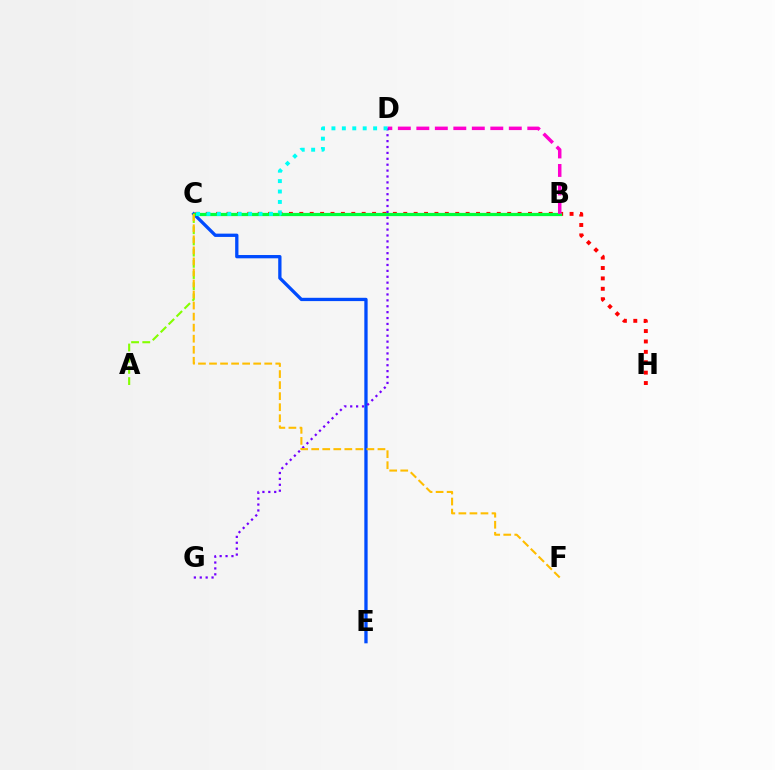{('C', 'H'): [{'color': '#ff0000', 'line_style': 'dotted', 'thickness': 2.82}], ('C', 'E'): [{'color': '#004bff', 'line_style': 'solid', 'thickness': 2.37}], ('A', 'C'): [{'color': '#84ff00', 'line_style': 'dashed', 'thickness': 1.52}], ('B', 'C'): [{'color': '#00ff39', 'line_style': 'solid', 'thickness': 2.32}], ('B', 'D'): [{'color': '#ff00cf', 'line_style': 'dashed', 'thickness': 2.51}], ('D', 'G'): [{'color': '#7200ff', 'line_style': 'dotted', 'thickness': 1.6}], ('C', 'F'): [{'color': '#ffbd00', 'line_style': 'dashed', 'thickness': 1.5}], ('C', 'D'): [{'color': '#00fff6', 'line_style': 'dotted', 'thickness': 2.83}]}